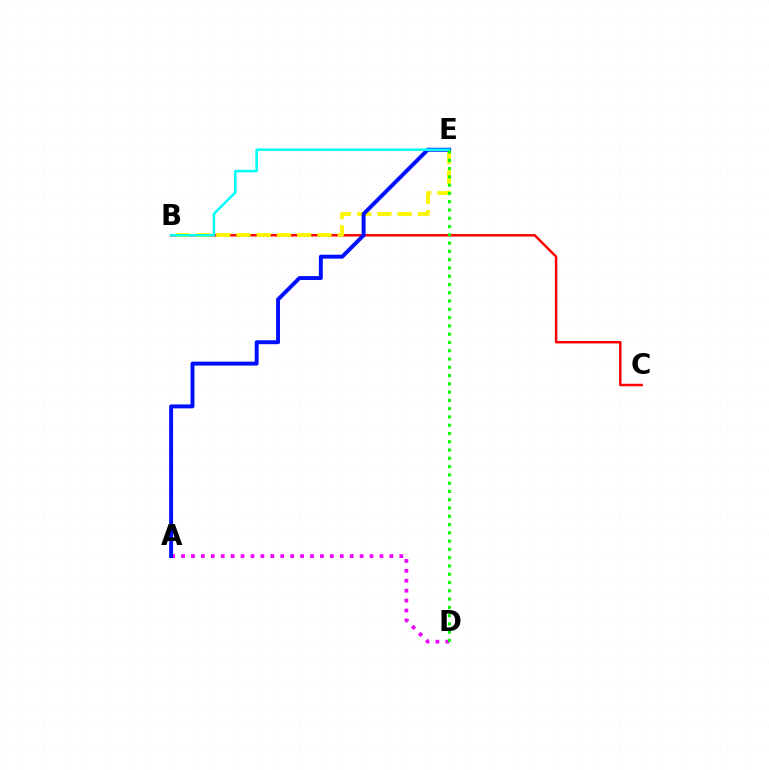{('B', 'C'): [{'color': '#ff0000', 'line_style': 'solid', 'thickness': 1.77}], ('A', 'D'): [{'color': '#ee00ff', 'line_style': 'dotted', 'thickness': 2.7}], ('B', 'E'): [{'color': '#fcf500', 'line_style': 'dashed', 'thickness': 2.75}, {'color': '#00fff6', 'line_style': 'solid', 'thickness': 1.82}], ('A', 'E'): [{'color': '#0010ff', 'line_style': 'solid', 'thickness': 2.83}], ('D', 'E'): [{'color': '#08ff00', 'line_style': 'dotted', 'thickness': 2.25}]}